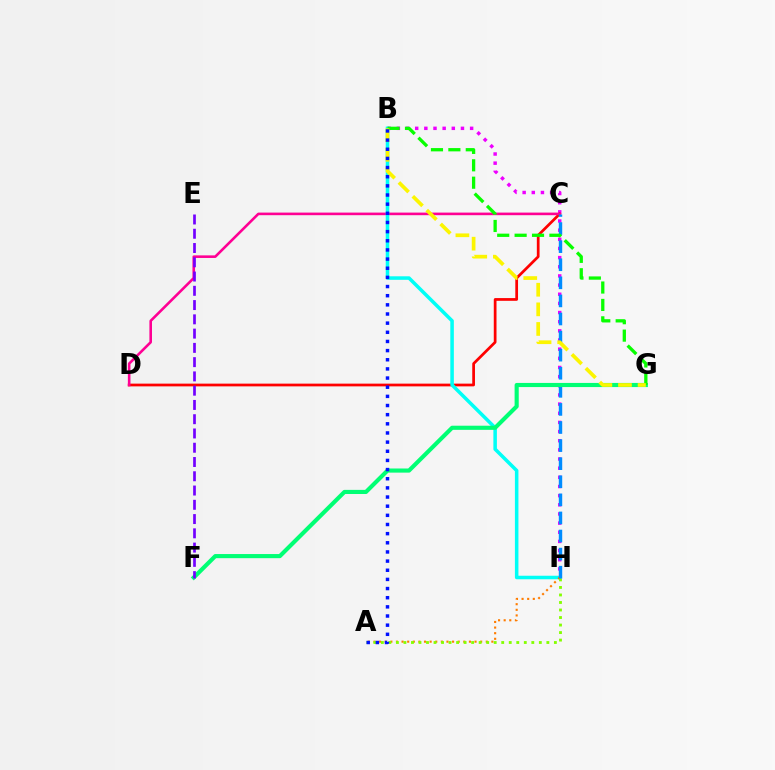{('B', 'H'): [{'color': '#ee00ff', 'line_style': 'dotted', 'thickness': 2.49}, {'color': '#00fff6', 'line_style': 'solid', 'thickness': 2.54}], ('C', 'D'): [{'color': '#ff0000', 'line_style': 'solid', 'thickness': 1.97}, {'color': '#ff0094', 'line_style': 'solid', 'thickness': 1.87}], ('A', 'H'): [{'color': '#ff7c00', 'line_style': 'dotted', 'thickness': 1.53}, {'color': '#84ff00', 'line_style': 'dotted', 'thickness': 2.04}], ('C', 'H'): [{'color': '#008cff', 'line_style': 'dashed', 'thickness': 2.46}], ('F', 'G'): [{'color': '#00ff74', 'line_style': 'solid', 'thickness': 2.97}], ('B', 'G'): [{'color': '#08ff00', 'line_style': 'dashed', 'thickness': 2.36}, {'color': '#fcf500', 'line_style': 'dashed', 'thickness': 2.66}], ('E', 'F'): [{'color': '#7200ff', 'line_style': 'dashed', 'thickness': 1.94}], ('A', 'B'): [{'color': '#0010ff', 'line_style': 'dotted', 'thickness': 2.49}]}